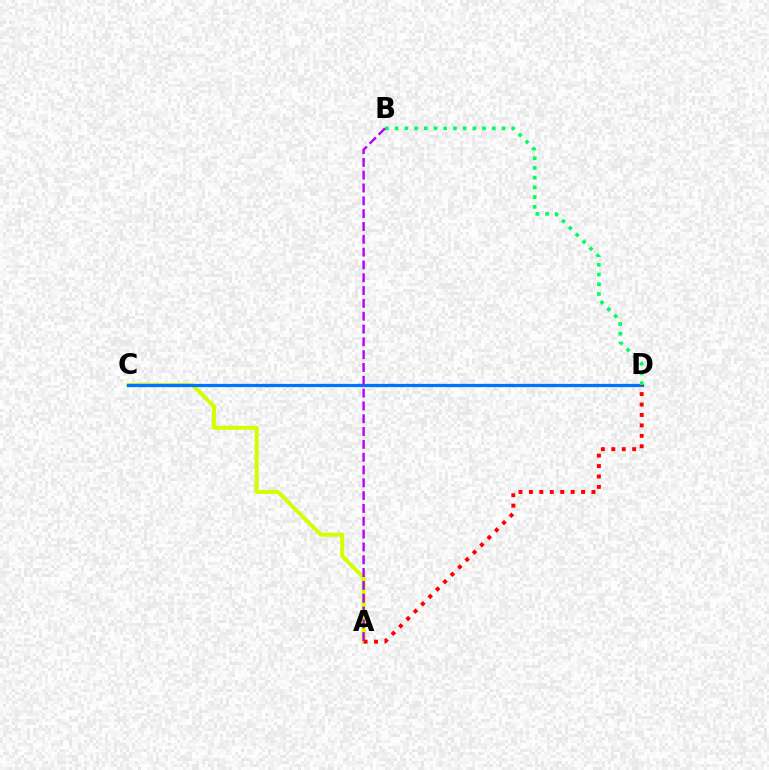{('A', 'C'): [{'color': '#d1ff00', 'line_style': 'solid', 'thickness': 2.89}], ('C', 'D'): [{'color': '#0074ff', 'line_style': 'solid', 'thickness': 2.34}], ('A', 'D'): [{'color': '#ff0000', 'line_style': 'dotted', 'thickness': 2.83}], ('B', 'D'): [{'color': '#00ff5c', 'line_style': 'dotted', 'thickness': 2.64}], ('A', 'B'): [{'color': '#b900ff', 'line_style': 'dashed', 'thickness': 1.74}]}